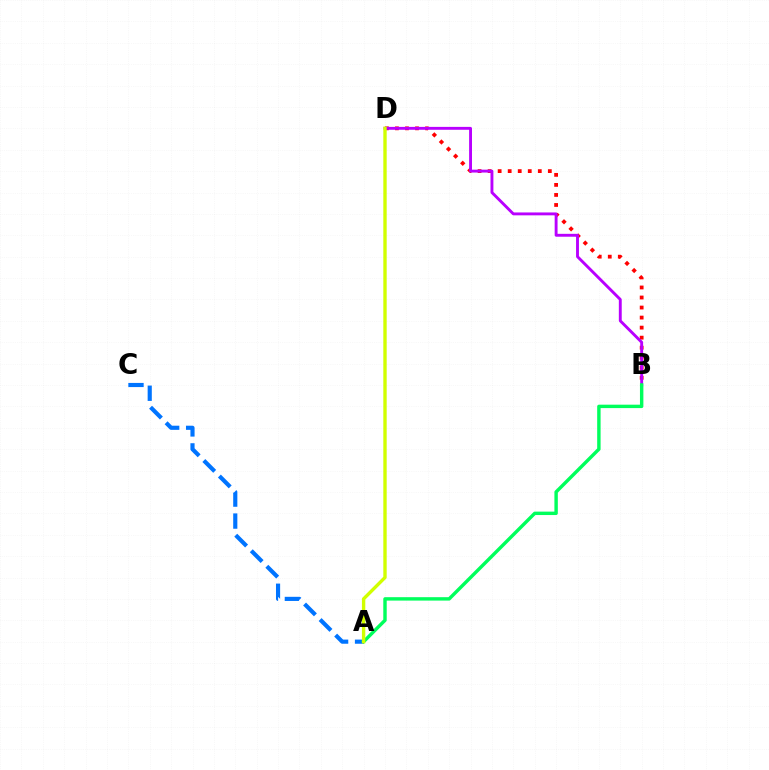{('B', 'D'): [{'color': '#ff0000', 'line_style': 'dotted', 'thickness': 2.73}, {'color': '#b900ff', 'line_style': 'solid', 'thickness': 2.08}], ('A', 'C'): [{'color': '#0074ff', 'line_style': 'dashed', 'thickness': 2.99}], ('A', 'B'): [{'color': '#00ff5c', 'line_style': 'solid', 'thickness': 2.46}], ('A', 'D'): [{'color': '#d1ff00', 'line_style': 'solid', 'thickness': 2.43}]}